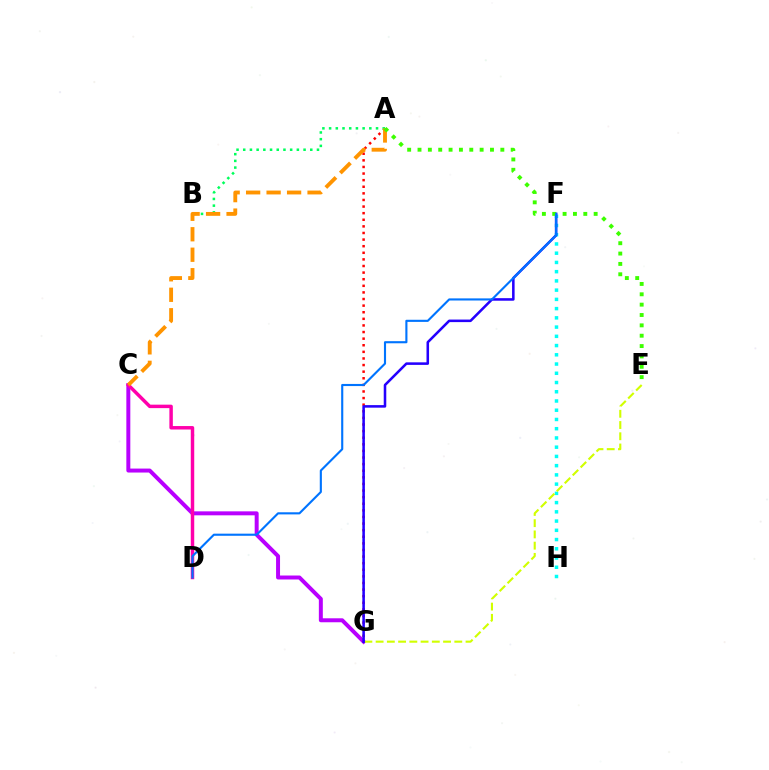{('C', 'G'): [{'color': '#b900ff', 'line_style': 'solid', 'thickness': 2.86}], ('F', 'H'): [{'color': '#00fff6', 'line_style': 'dotted', 'thickness': 2.51}], ('E', 'G'): [{'color': '#d1ff00', 'line_style': 'dashed', 'thickness': 1.53}], ('A', 'G'): [{'color': '#ff0000', 'line_style': 'dotted', 'thickness': 1.79}], ('A', 'B'): [{'color': '#00ff5c', 'line_style': 'dotted', 'thickness': 1.82}], ('F', 'G'): [{'color': '#2500ff', 'line_style': 'solid', 'thickness': 1.84}], ('C', 'D'): [{'color': '#ff00ac', 'line_style': 'solid', 'thickness': 2.49}], ('A', 'C'): [{'color': '#ff9400', 'line_style': 'dashed', 'thickness': 2.78}], ('A', 'E'): [{'color': '#3dff00', 'line_style': 'dotted', 'thickness': 2.81}], ('D', 'F'): [{'color': '#0074ff', 'line_style': 'solid', 'thickness': 1.53}]}